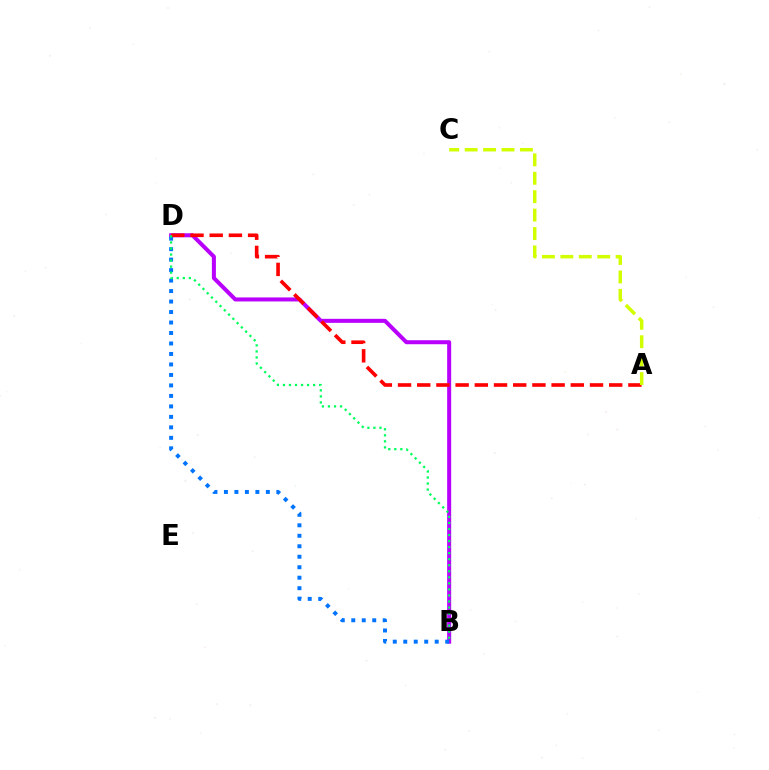{('B', 'D'): [{'color': '#b900ff', 'line_style': 'solid', 'thickness': 2.89}, {'color': '#0074ff', 'line_style': 'dotted', 'thickness': 2.85}, {'color': '#00ff5c', 'line_style': 'dotted', 'thickness': 1.64}], ('A', 'D'): [{'color': '#ff0000', 'line_style': 'dashed', 'thickness': 2.61}], ('A', 'C'): [{'color': '#d1ff00', 'line_style': 'dashed', 'thickness': 2.5}]}